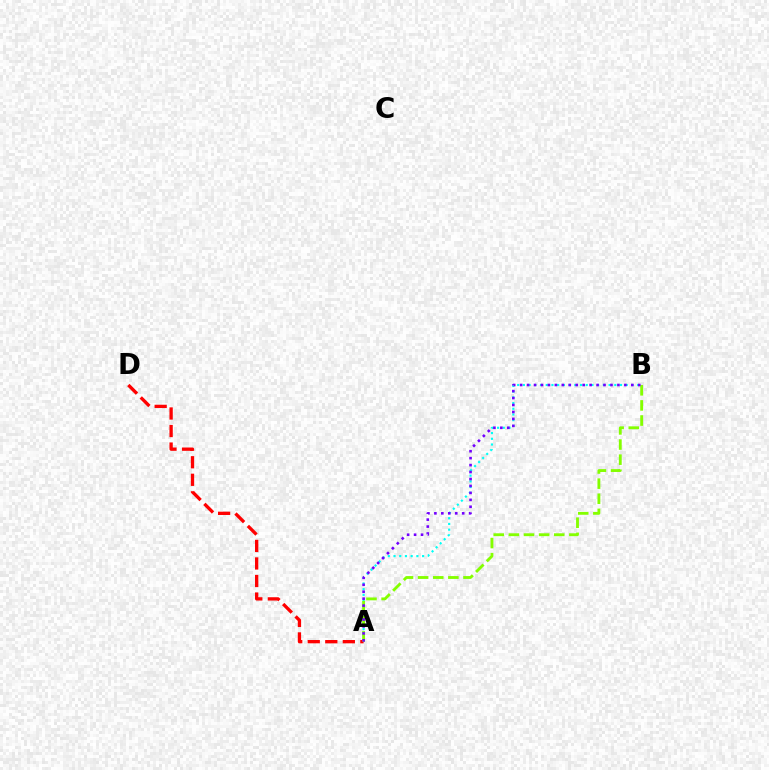{('A', 'B'): [{'color': '#00fff6', 'line_style': 'dotted', 'thickness': 1.55}, {'color': '#84ff00', 'line_style': 'dashed', 'thickness': 2.05}, {'color': '#7200ff', 'line_style': 'dotted', 'thickness': 1.89}], ('A', 'D'): [{'color': '#ff0000', 'line_style': 'dashed', 'thickness': 2.38}]}